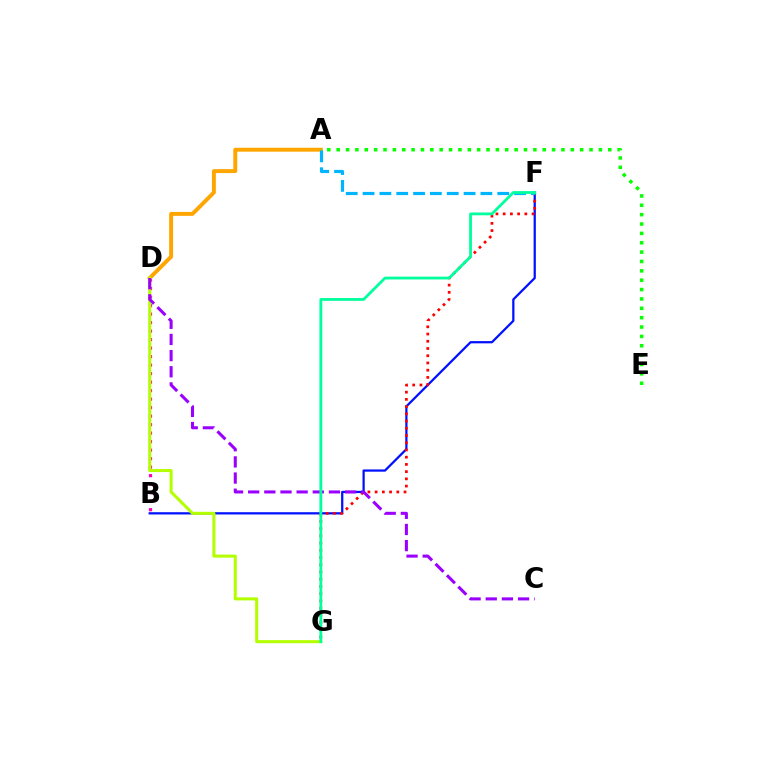{('B', 'F'): [{'color': '#0010ff', 'line_style': 'solid', 'thickness': 1.61}], ('B', 'D'): [{'color': '#ff00bd', 'line_style': 'dotted', 'thickness': 2.31}], ('A', 'D'): [{'color': '#ffa500', 'line_style': 'solid', 'thickness': 2.83}], ('A', 'E'): [{'color': '#08ff00', 'line_style': 'dotted', 'thickness': 2.54}], ('F', 'G'): [{'color': '#ff0000', 'line_style': 'dotted', 'thickness': 1.96}, {'color': '#00ff9d', 'line_style': 'solid', 'thickness': 2.01}], ('D', 'G'): [{'color': '#b3ff00', 'line_style': 'solid', 'thickness': 2.19}], ('A', 'F'): [{'color': '#00b5ff', 'line_style': 'dashed', 'thickness': 2.29}], ('C', 'D'): [{'color': '#9b00ff', 'line_style': 'dashed', 'thickness': 2.19}]}